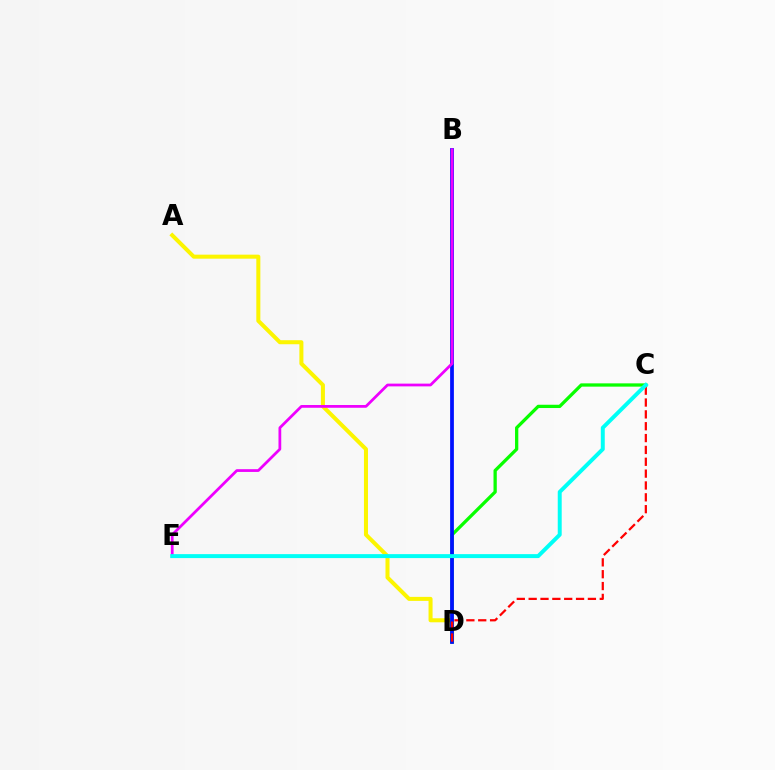{('A', 'D'): [{'color': '#fcf500', 'line_style': 'solid', 'thickness': 2.9}], ('C', 'D'): [{'color': '#08ff00', 'line_style': 'solid', 'thickness': 2.36}, {'color': '#ff0000', 'line_style': 'dashed', 'thickness': 1.61}], ('B', 'D'): [{'color': '#0010ff', 'line_style': 'solid', 'thickness': 2.71}], ('B', 'E'): [{'color': '#ee00ff', 'line_style': 'solid', 'thickness': 1.98}], ('C', 'E'): [{'color': '#00fff6', 'line_style': 'solid', 'thickness': 2.85}]}